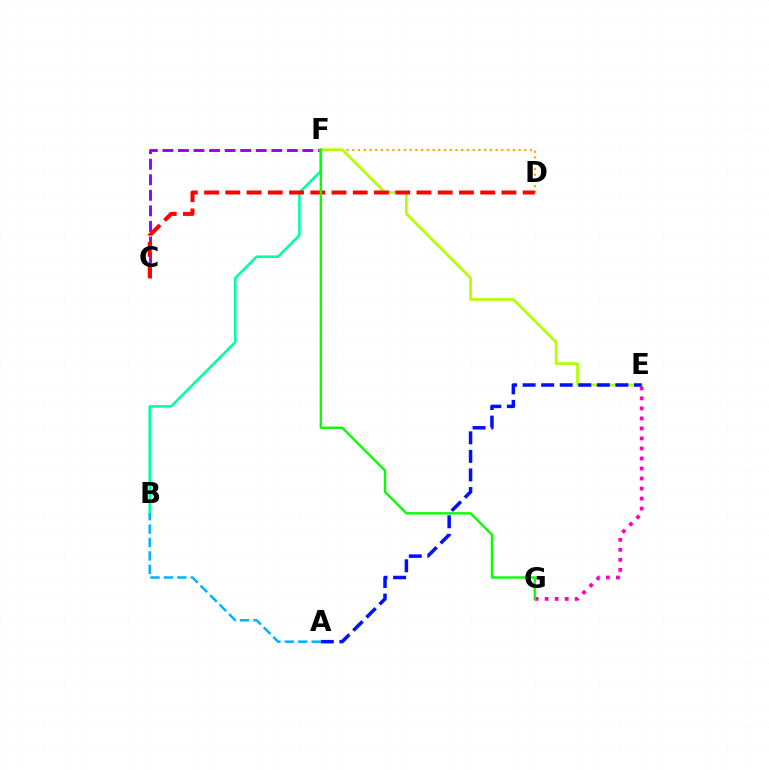{('D', 'F'): [{'color': '#ffa500', 'line_style': 'dotted', 'thickness': 1.56}], ('C', 'F'): [{'color': '#9b00ff', 'line_style': 'dashed', 'thickness': 2.11}], ('B', 'F'): [{'color': '#00ff9d', 'line_style': 'solid', 'thickness': 1.85}], ('E', 'F'): [{'color': '#b3ff00', 'line_style': 'solid', 'thickness': 1.94}], ('E', 'G'): [{'color': '#ff00bd', 'line_style': 'dotted', 'thickness': 2.72}], ('A', 'E'): [{'color': '#0010ff', 'line_style': 'dashed', 'thickness': 2.52}], ('C', 'D'): [{'color': '#ff0000', 'line_style': 'dashed', 'thickness': 2.89}], ('F', 'G'): [{'color': '#08ff00', 'line_style': 'solid', 'thickness': 1.71}], ('A', 'B'): [{'color': '#00b5ff', 'line_style': 'dashed', 'thickness': 1.82}]}